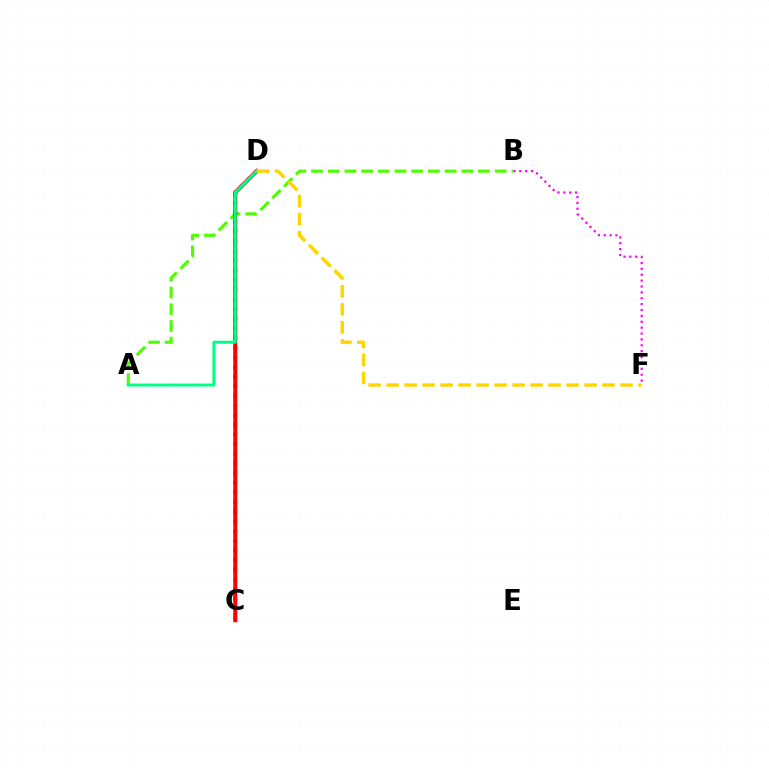{('C', 'D'): [{'color': '#009eff', 'line_style': 'dotted', 'thickness': 2.23}, {'color': '#3700ff', 'line_style': 'dotted', 'thickness': 2.62}, {'color': '#ff0000', 'line_style': 'solid', 'thickness': 2.88}], ('B', 'F'): [{'color': '#ff00ed', 'line_style': 'dotted', 'thickness': 1.6}], ('A', 'B'): [{'color': '#4fff00', 'line_style': 'dashed', 'thickness': 2.27}], ('A', 'D'): [{'color': '#00ff86', 'line_style': 'solid', 'thickness': 2.13}], ('D', 'F'): [{'color': '#ffd500', 'line_style': 'dashed', 'thickness': 2.44}]}